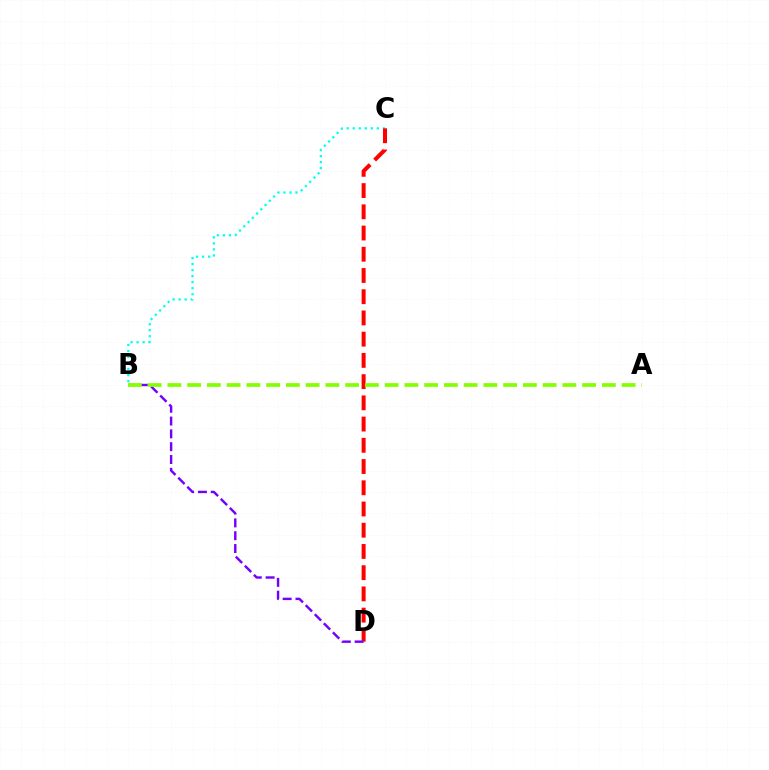{('B', 'C'): [{'color': '#00fff6', 'line_style': 'dotted', 'thickness': 1.64}], ('C', 'D'): [{'color': '#ff0000', 'line_style': 'dashed', 'thickness': 2.88}], ('B', 'D'): [{'color': '#7200ff', 'line_style': 'dashed', 'thickness': 1.74}], ('A', 'B'): [{'color': '#84ff00', 'line_style': 'dashed', 'thickness': 2.68}]}